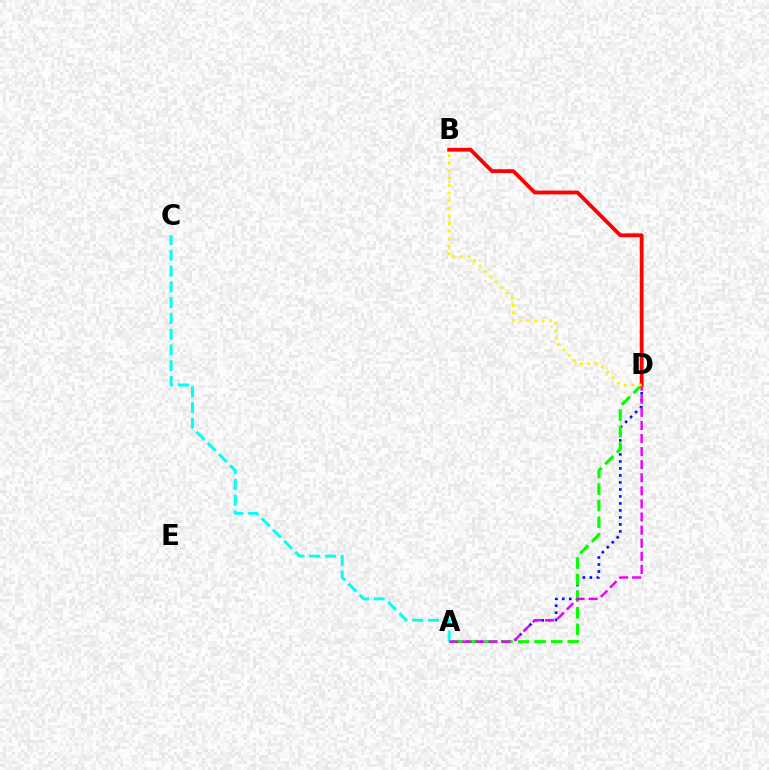{('A', 'D'): [{'color': '#0010ff', 'line_style': 'dotted', 'thickness': 1.9}, {'color': '#08ff00', 'line_style': 'dashed', 'thickness': 2.25}, {'color': '#ee00ff', 'line_style': 'dashed', 'thickness': 1.78}], ('A', 'C'): [{'color': '#00fff6', 'line_style': 'dashed', 'thickness': 2.14}], ('B', 'D'): [{'color': '#ff0000', 'line_style': 'solid', 'thickness': 2.74}, {'color': '#fcf500', 'line_style': 'dotted', 'thickness': 2.05}]}